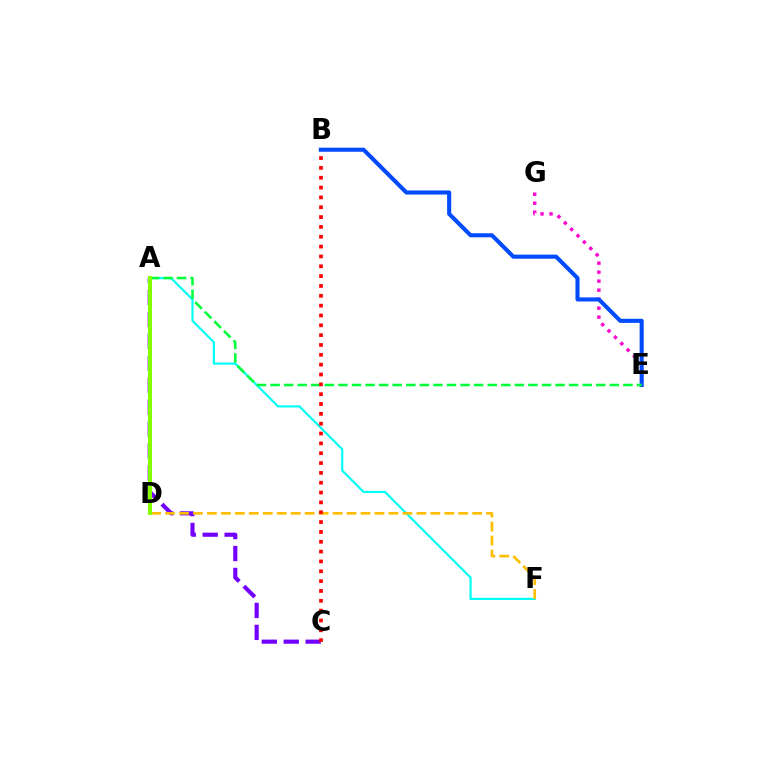{('A', 'C'): [{'color': '#7200ff', 'line_style': 'dashed', 'thickness': 2.98}], ('E', 'G'): [{'color': '#ff00cf', 'line_style': 'dotted', 'thickness': 2.45}], ('B', 'E'): [{'color': '#004bff', 'line_style': 'solid', 'thickness': 2.93}], ('A', 'F'): [{'color': '#00fff6', 'line_style': 'solid', 'thickness': 1.57}], ('D', 'F'): [{'color': '#ffbd00', 'line_style': 'dashed', 'thickness': 1.9}], ('A', 'E'): [{'color': '#00ff39', 'line_style': 'dashed', 'thickness': 1.84}], ('B', 'C'): [{'color': '#ff0000', 'line_style': 'dotted', 'thickness': 2.67}], ('A', 'D'): [{'color': '#84ff00', 'line_style': 'solid', 'thickness': 2.89}]}